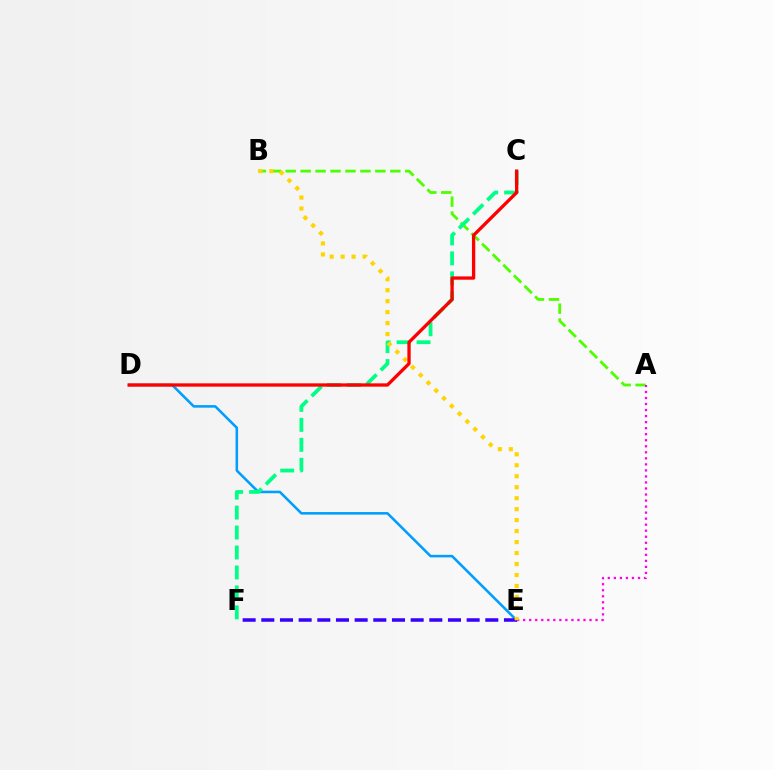{('D', 'E'): [{'color': '#009eff', 'line_style': 'solid', 'thickness': 1.84}], ('A', 'B'): [{'color': '#4fff00', 'line_style': 'dashed', 'thickness': 2.03}], ('A', 'E'): [{'color': '#ff00ed', 'line_style': 'dotted', 'thickness': 1.64}], ('E', 'F'): [{'color': '#3700ff', 'line_style': 'dashed', 'thickness': 2.54}], ('C', 'F'): [{'color': '#00ff86', 'line_style': 'dashed', 'thickness': 2.71}], ('B', 'E'): [{'color': '#ffd500', 'line_style': 'dotted', 'thickness': 2.98}], ('C', 'D'): [{'color': '#ff0000', 'line_style': 'solid', 'thickness': 2.38}]}